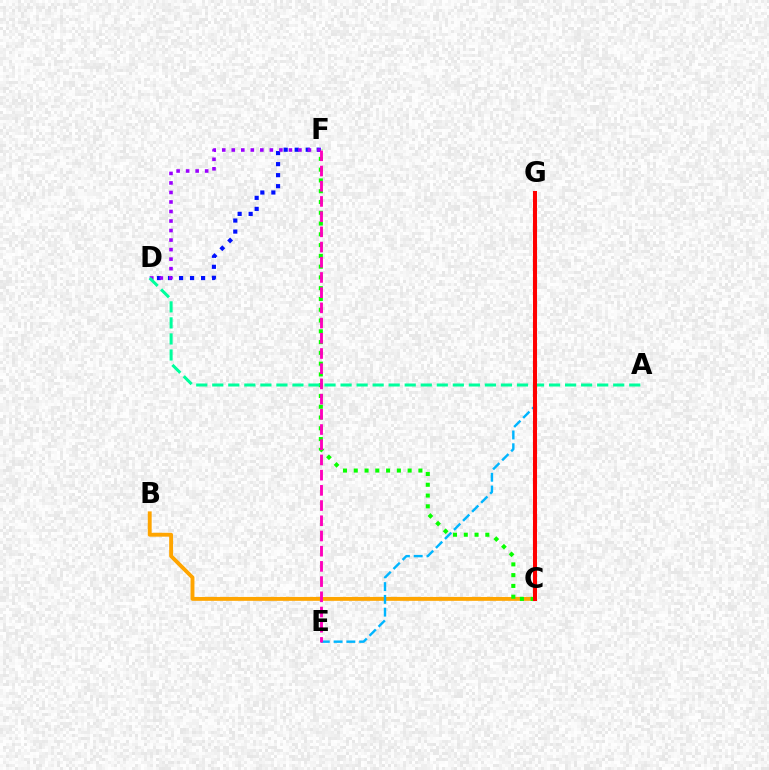{('B', 'C'): [{'color': '#ffa500', 'line_style': 'solid', 'thickness': 2.8}], ('C', 'F'): [{'color': '#08ff00', 'line_style': 'dotted', 'thickness': 2.93}], ('E', 'G'): [{'color': '#00b5ff', 'line_style': 'dashed', 'thickness': 1.74}], ('D', 'F'): [{'color': '#0010ff', 'line_style': 'dotted', 'thickness': 2.99}, {'color': '#9b00ff', 'line_style': 'dotted', 'thickness': 2.59}], ('A', 'D'): [{'color': '#00ff9d', 'line_style': 'dashed', 'thickness': 2.18}], ('C', 'G'): [{'color': '#b3ff00', 'line_style': 'dashed', 'thickness': 2.16}, {'color': '#ff0000', 'line_style': 'solid', 'thickness': 2.91}], ('E', 'F'): [{'color': '#ff00bd', 'line_style': 'dashed', 'thickness': 2.07}]}